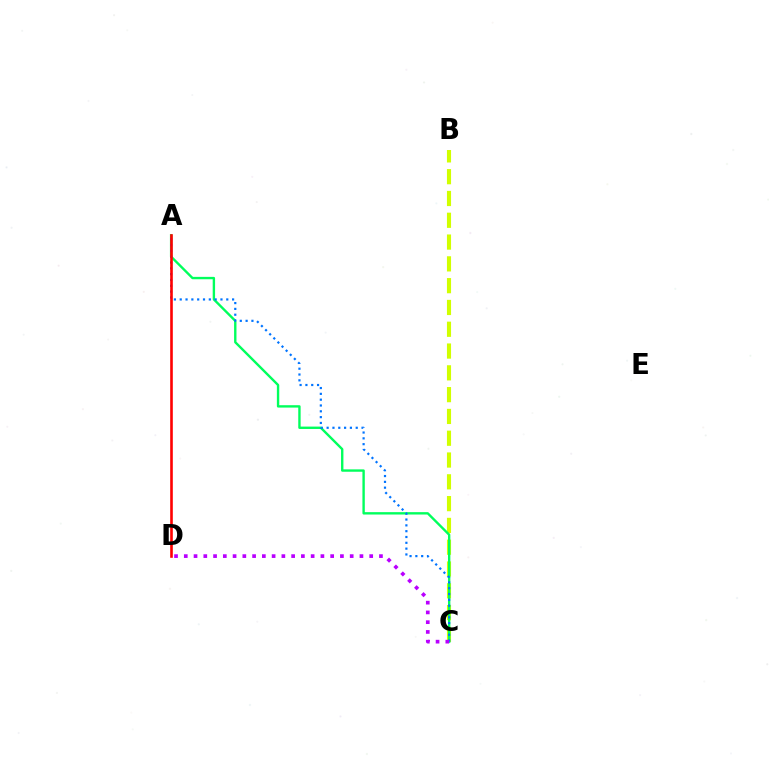{('B', 'C'): [{'color': '#d1ff00', 'line_style': 'dashed', 'thickness': 2.96}], ('A', 'C'): [{'color': '#00ff5c', 'line_style': 'solid', 'thickness': 1.71}, {'color': '#0074ff', 'line_style': 'dotted', 'thickness': 1.58}], ('A', 'D'): [{'color': '#ff0000', 'line_style': 'solid', 'thickness': 1.89}], ('C', 'D'): [{'color': '#b900ff', 'line_style': 'dotted', 'thickness': 2.65}]}